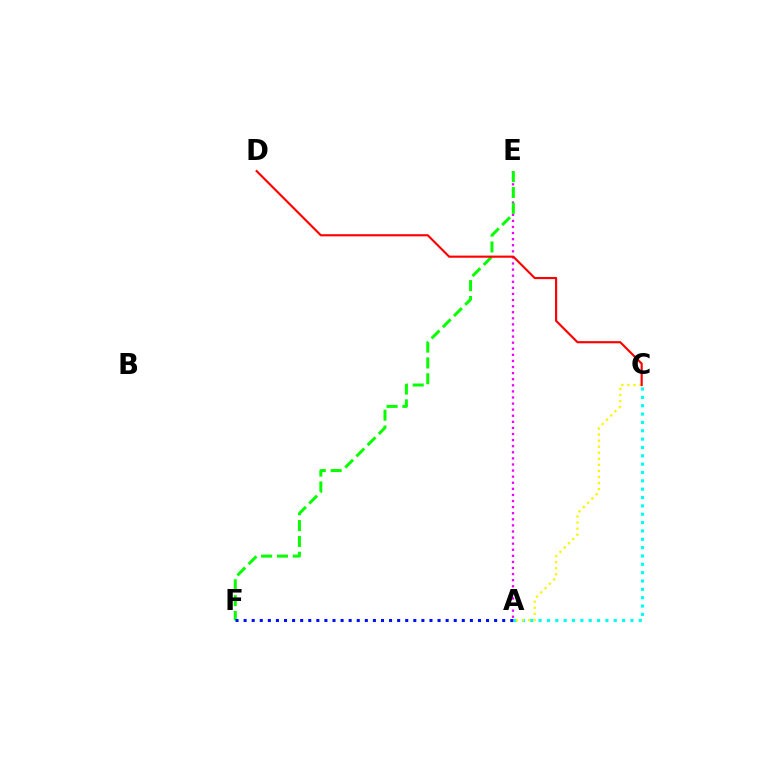{('A', 'E'): [{'color': '#ee00ff', 'line_style': 'dotted', 'thickness': 1.65}], ('E', 'F'): [{'color': '#08ff00', 'line_style': 'dashed', 'thickness': 2.15}], ('A', 'C'): [{'color': '#00fff6', 'line_style': 'dotted', 'thickness': 2.27}, {'color': '#fcf500', 'line_style': 'dotted', 'thickness': 1.64}], ('A', 'F'): [{'color': '#0010ff', 'line_style': 'dotted', 'thickness': 2.2}], ('C', 'D'): [{'color': '#ff0000', 'line_style': 'solid', 'thickness': 1.55}]}